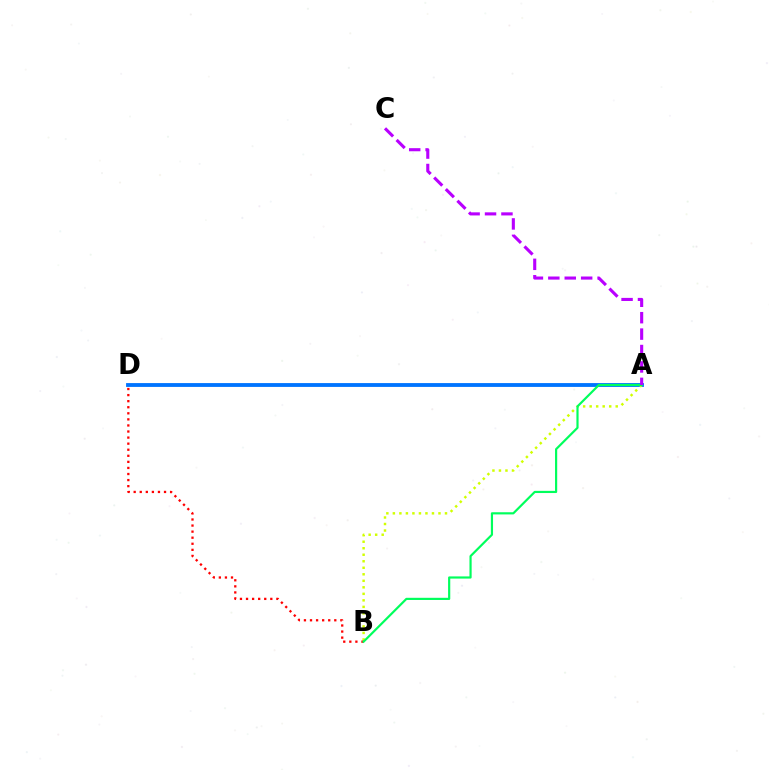{('A', 'D'): [{'color': '#0074ff', 'line_style': 'solid', 'thickness': 2.76}], ('A', 'B'): [{'color': '#d1ff00', 'line_style': 'dotted', 'thickness': 1.77}, {'color': '#00ff5c', 'line_style': 'solid', 'thickness': 1.57}], ('B', 'D'): [{'color': '#ff0000', 'line_style': 'dotted', 'thickness': 1.65}], ('A', 'C'): [{'color': '#b900ff', 'line_style': 'dashed', 'thickness': 2.23}]}